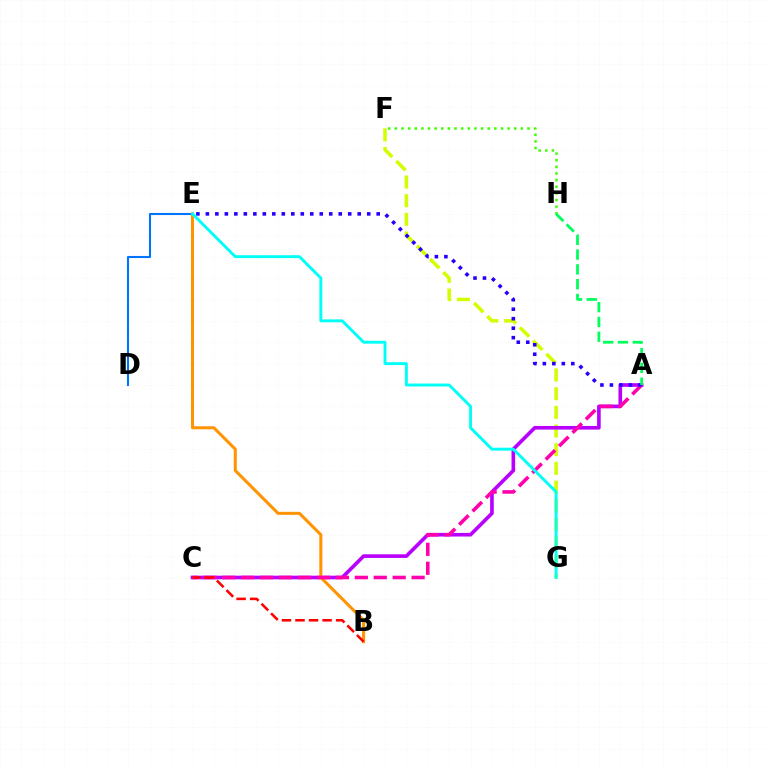{('F', 'G'): [{'color': '#d1ff00', 'line_style': 'dashed', 'thickness': 2.54}], ('A', 'C'): [{'color': '#b900ff', 'line_style': 'solid', 'thickness': 2.62}, {'color': '#ff00ac', 'line_style': 'dashed', 'thickness': 2.57}], ('B', 'E'): [{'color': '#ff9400', 'line_style': 'solid', 'thickness': 2.19}], ('F', 'H'): [{'color': '#3dff00', 'line_style': 'dotted', 'thickness': 1.8}], ('D', 'E'): [{'color': '#0074ff', 'line_style': 'solid', 'thickness': 1.5}], ('B', 'C'): [{'color': '#ff0000', 'line_style': 'dashed', 'thickness': 1.84}], ('A', 'E'): [{'color': '#2500ff', 'line_style': 'dotted', 'thickness': 2.58}], ('A', 'H'): [{'color': '#00ff5c', 'line_style': 'dashed', 'thickness': 2.01}], ('E', 'G'): [{'color': '#00fff6', 'line_style': 'solid', 'thickness': 2.09}]}